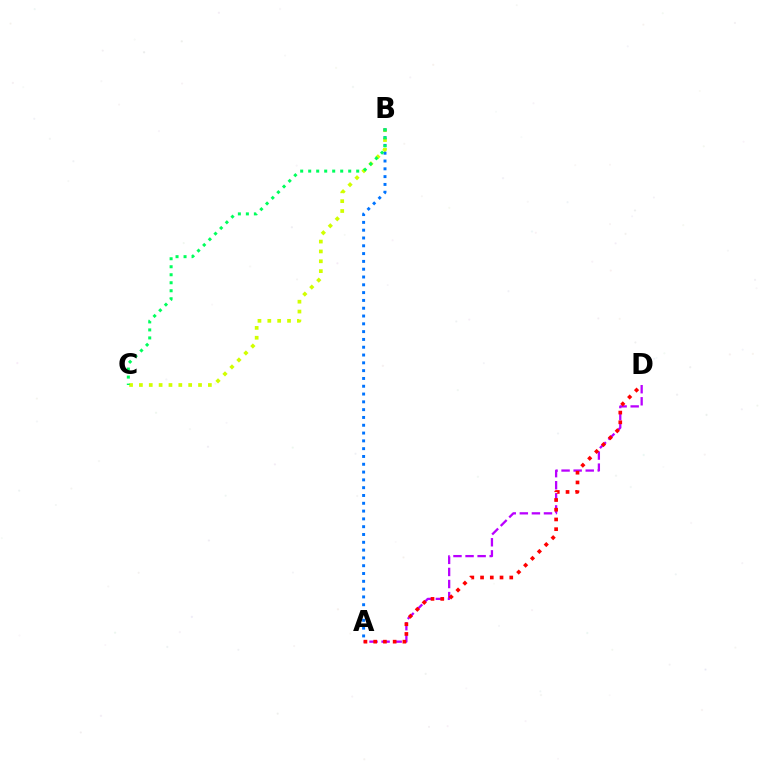{('A', 'D'): [{'color': '#b900ff', 'line_style': 'dashed', 'thickness': 1.64}, {'color': '#ff0000', 'line_style': 'dotted', 'thickness': 2.64}], ('B', 'C'): [{'color': '#d1ff00', 'line_style': 'dotted', 'thickness': 2.68}, {'color': '#00ff5c', 'line_style': 'dotted', 'thickness': 2.17}], ('A', 'B'): [{'color': '#0074ff', 'line_style': 'dotted', 'thickness': 2.12}]}